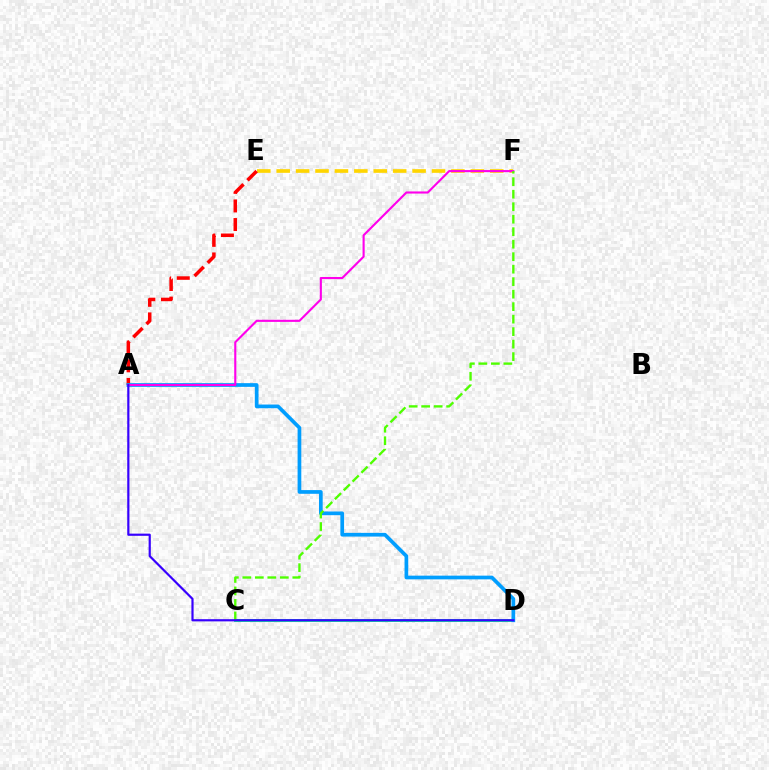{('E', 'F'): [{'color': '#ffd500', 'line_style': 'dashed', 'thickness': 2.64}], ('C', 'D'): [{'color': '#00ff86', 'line_style': 'solid', 'thickness': 2.04}], ('A', 'E'): [{'color': '#ff0000', 'line_style': 'dashed', 'thickness': 2.53}], ('A', 'D'): [{'color': '#009eff', 'line_style': 'solid', 'thickness': 2.67}, {'color': '#3700ff', 'line_style': 'solid', 'thickness': 1.57}], ('A', 'F'): [{'color': '#ff00ed', 'line_style': 'solid', 'thickness': 1.52}], ('C', 'F'): [{'color': '#4fff00', 'line_style': 'dashed', 'thickness': 1.7}]}